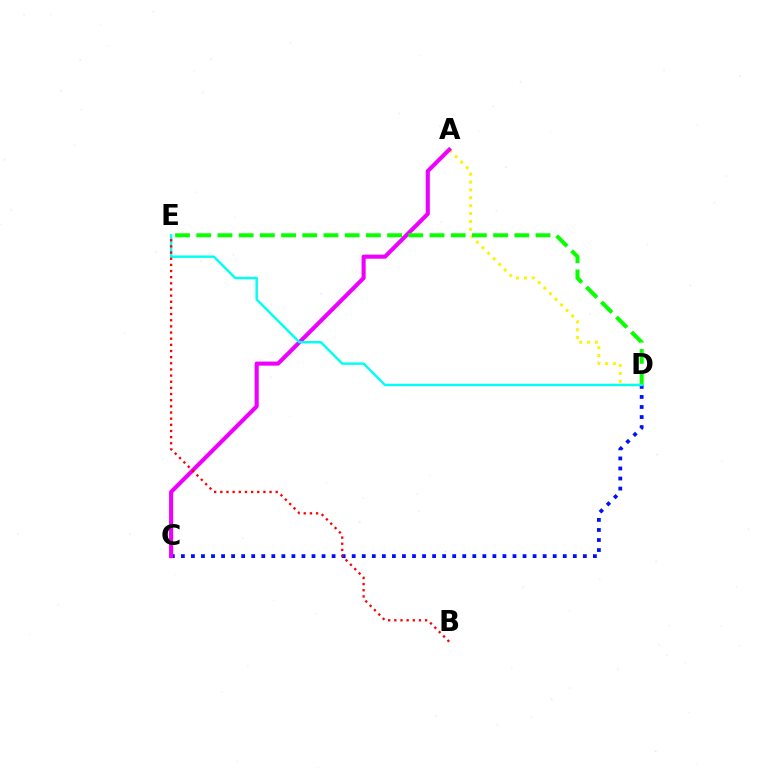{('A', 'D'): [{'color': '#fcf500', 'line_style': 'dotted', 'thickness': 2.14}], ('C', 'D'): [{'color': '#0010ff', 'line_style': 'dotted', 'thickness': 2.73}], ('A', 'C'): [{'color': '#ee00ff', 'line_style': 'solid', 'thickness': 2.95}], ('D', 'E'): [{'color': '#08ff00', 'line_style': 'dashed', 'thickness': 2.88}, {'color': '#00fff6', 'line_style': 'solid', 'thickness': 1.76}], ('B', 'E'): [{'color': '#ff0000', 'line_style': 'dotted', 'thickness': 1.67}]}